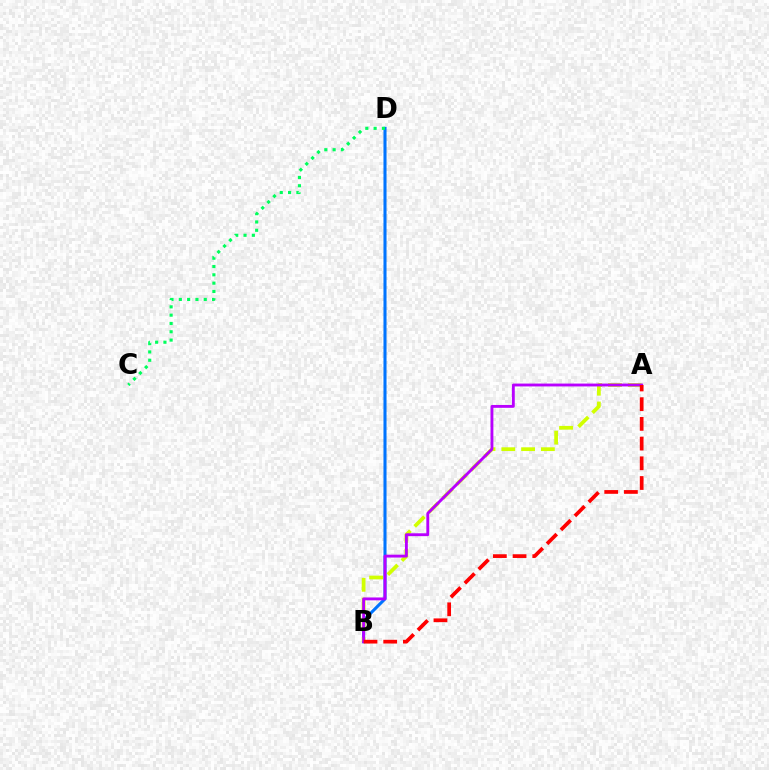{('B', 'D'): [{'color': '#0074ff', 'line_style': 'solid', 'thickness': 2.21}], ('C', 'D'): [{'color': '#00ff5c', 'line_style': 'dotted', 'thickness': 2.26}], ('A', 'B'): [{'color': '#d1ff00', 'line_style': 'dashed', 'thickness': 2.69}, {'color': '#b900ff', 'line_style': 'solid', 'thickness': 2.06}, {'color': '#ff0000', 'line_style': 'dashed', 'thickness': 2.68}]}